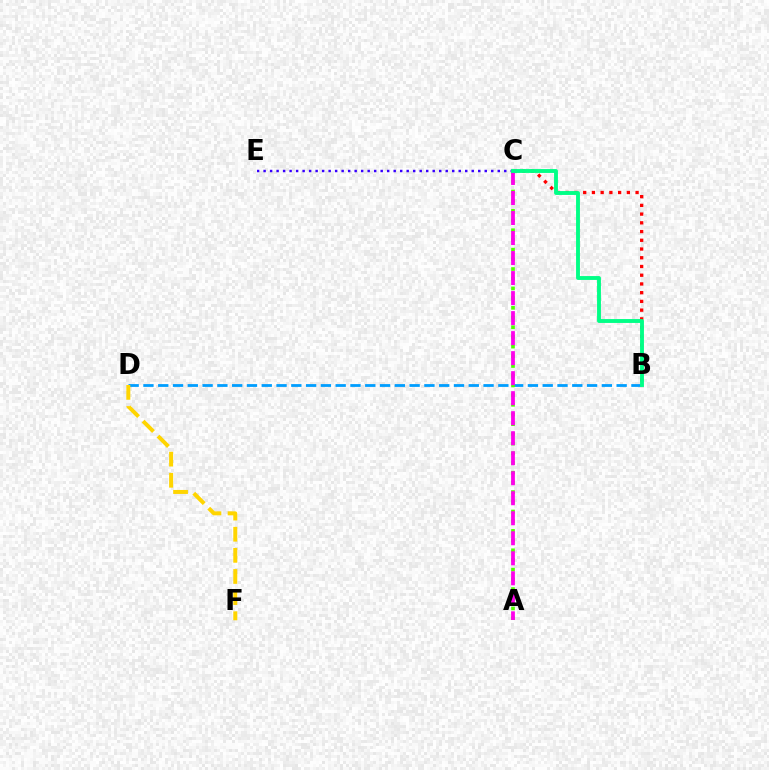{('B', 'D'): [{'color': '#009eff', 'line_style': 'dashed', 'thickness': 2.01}], ('A', 'C'): [{'color': '#4fff00', 'line_style': 'dotted', 'thickness': 2.64}, {'color': '#ff00ed', 'line_style': 'dashed', 'thickness': 2.72}], ('C', 'E'): [{'color': '#3700ff', 'line_style': 'dotted', 'thickness': 1.77}], ('B', 'C'): [{'color': '#ff0000', 'line_style': 'dotted', 'thickness': 2.37}, {'color': '#00ff86', 'line_style': 'solid', 'thickness': 2.79}], ('D', 'F'): [{'color': '#ffd500', 'line_style': 'dashed', 'thickness': 2.87}]}